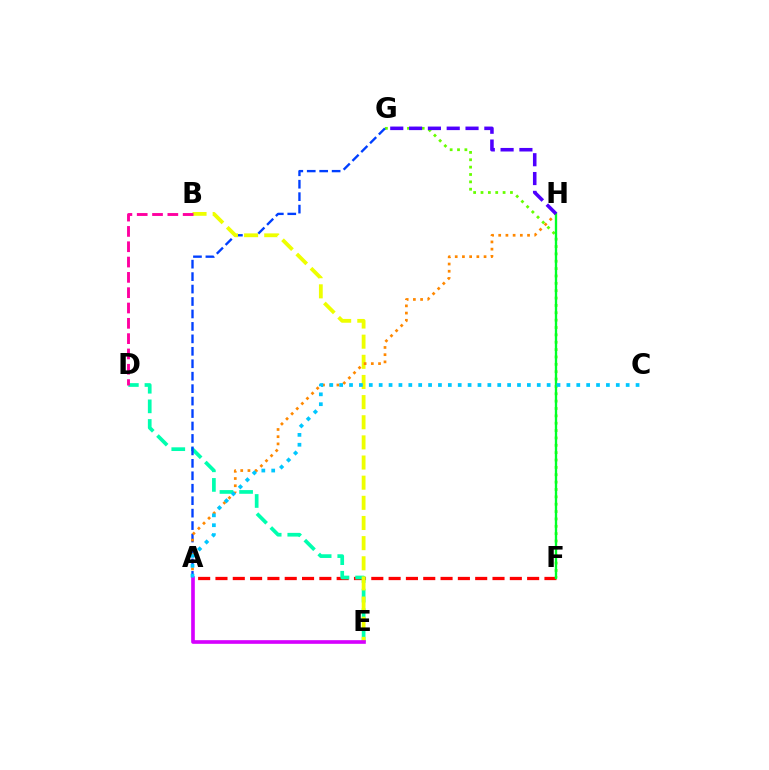{('A', 'F'): [{'color': '#ff0000', 'line_style': 'dashed', 'thickness': 2.35}], ('F', 'G'): [{'color': '#66ff00', 'line_style': 'dotted', 'thickness': 2.0}], ('D', 'E'): [{'color': '#00ffaf', 'line_style': 'dashed', 'thickness': 2.66}], ('A', 'G'): [{'color': '#003fff', 'line_style': 'dashed', 'thickness': 1.69}], ('B', 'E'): [{'color': '#eeff00', 'line_style': 'dashed', 'thickness': 2.74}], ('B', 'D'): [{'color': '#ff00a0', 'line_style': 'dashed', 'thickness': 2.08}], ('A', 'H'): [{'color': '#ff8800', 'line_style': 'dotted', 'thickness': 1.96}], ('A', 'E'): [{'color': '#d600ff', 'line_style': 'solid', 'thickness': 2.63}], ('F', 'H'): [{'color': '#00ff27', 'line_style': 'solid', 'thickness': 1.68}], ('A', 'C'): [{'color': '#00c7ff', 'line_style': 'dotted', 'thickness': 2.68}], ('G', 'H'): [{'color': '#4f00ff', 'line_style': 'dashed', 'thickness': 2.56}]}